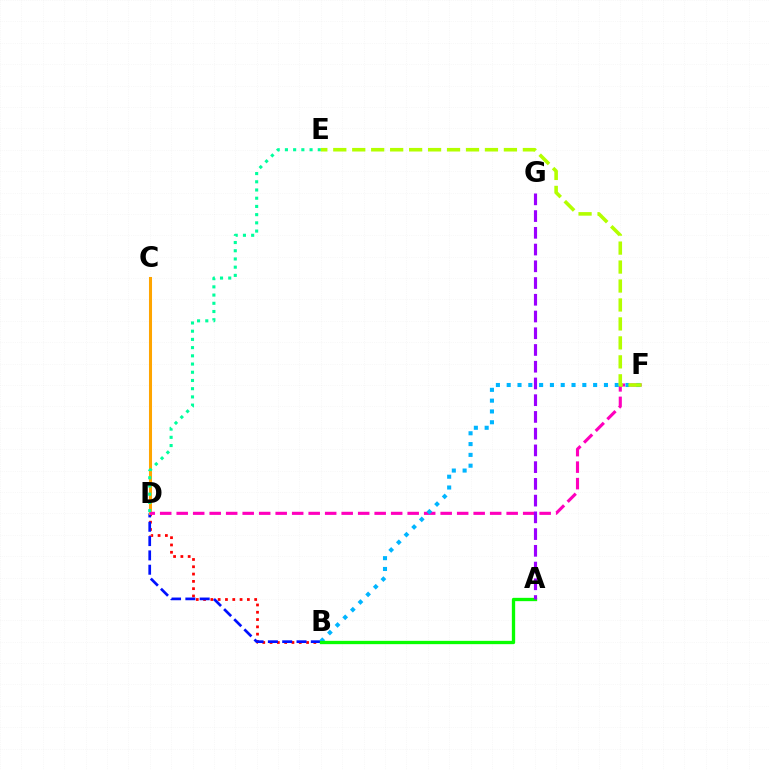{('B', 'D'): [{'color': '#ff0000', 'line_style': 'dotted', 'thickness': 1.98}, {'color': '#0010ff', 'line_style': 'dashed', 'thickness': 1.95}], ('C', 'D'): [{'color': '#ffa500', 'line_style': 'solid', 'thickness': 2.2}], ('D', 'F'): [{'color': '#ff00bd', 'line_style': 'dashed', 'thickness': 2.24}], ('B', 'F'): [{'color': '#00b5ff', 'line_style': 'dotted', 'thickness': 2.94}], ('A', 'B'): [{'color': '#08ff00', 'line_style': 'solid', 'thickness': 2.39}], ('A', 'G'): [{'color': '#9b00ff', 'line_style': 'dashed', 'thickness': 2.27}], ('D', 'E'): [{'color': '#00ff9d', 'line_style': 'dotted', 'thickness': 2.23}], ('E', 'F'): [{'color': '#b3ff00', 'line_style': 'dashed', 'thickness': 2.58}]}